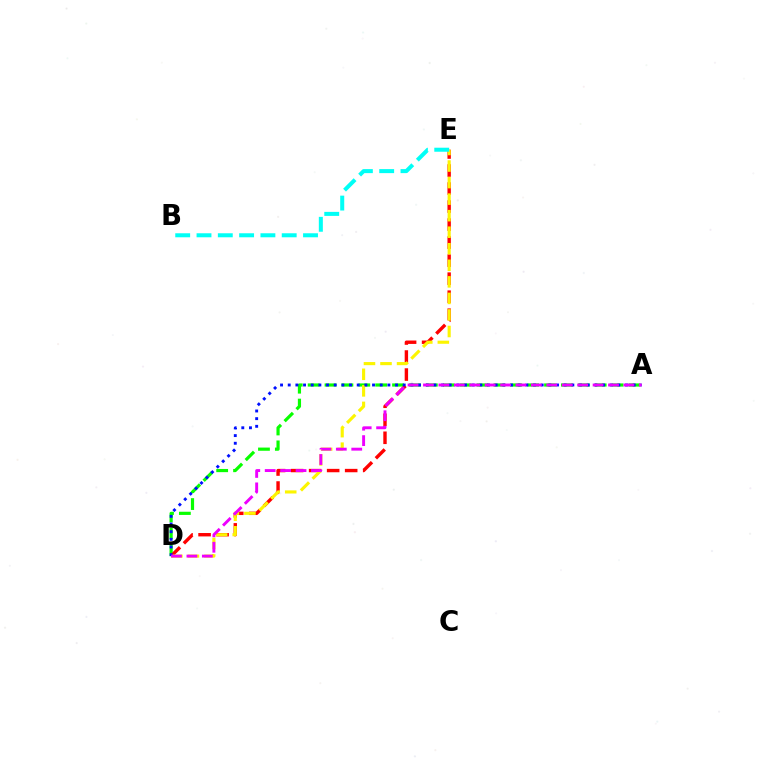{('A', 'D'): [{'color': '#08ff00', 'line_style': 'dashed', 'thickness': 2.29}, {'color': '#0010ff', 'line_style': 'dotted', 'thickness': 2.08}, {'color': '#ee00ff', 'line_style': 'dashed', 'thickness': 2.09}], ('D', 'E'): [{'color': '#ff0000', 'line_style': 'dashed', 'thickness': 2.45}, {'color': '#fcf500', 'line_style': 'dashed', 'thickness': 2.25}], ('B', 'E'): [{'color': '#00fff6', 'line_style': 'dashed', 'thickness': 2.89}]}